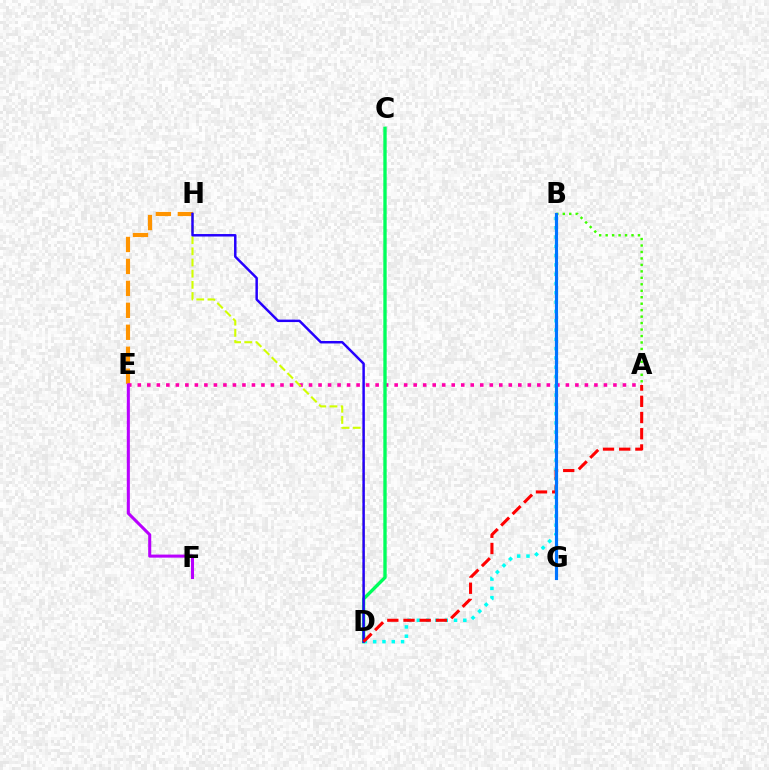{('E', 'H'): [{'color': '#ff9400', 'line_style': 'dashed', 'thickness': 2.98}], ('A', 'E'): [{'color': '#ff00ac', 'line_style': 'dotted', 'thickness': 2.58}], ('D', 'H'): [{'color': '#d1ff00', 'line_style': 'dashed', 'thickness': 1.52}, {'color': '#2500ff', 'line_style': 'solid', 'thickness': 1.78}], ('C', 'D'): [{'color': '#00ff5c', 'line_style': 'solid', 'thickness': 2.42}], ('B', 'D'): [{'color': '#00fff6', 'line_style': 'dotted', 'thickness': 2.53}], ('A', 'B'): [{'color': '#3dff00', 'line_style': 'dotted', 'thickness': 1.76}], ('A', 'D'): [{'color': '#ff0000', 'line_style': 'dashed', 'thickness': 2.2}], ('E', 'F'): [{'color': '#b900ff', 'line_style': 'solid', 'thickness': 2.2}], ('B', 'G'): [{'color': '#0074ff', 'line_style': 'solid', 'thickness': 2.27}]}